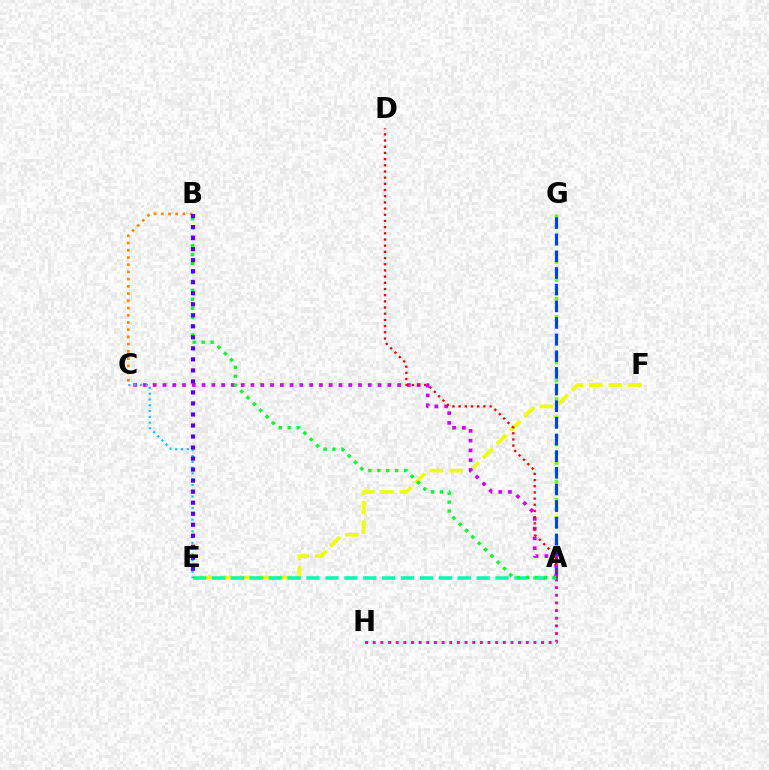{('A', 'H'): [{'color': '#ff00a0', 'line_style': 'dotted', 'thickness': 2.08}], ('E', 'F'): [{'color': '#eeff00', 'line_style': 'dashed', 'thickness': 2.65}], ('A', 'G'): [{'color': '#66ff00', 'line_style': 'dotted', 'thickness': 2.48}, {'color': '#003fff', 'line_style': 'dashed', 'thickness': 2.26}], ('B', 'C'): [{'color': '#ff8800', 'line_style': 'dotted', 'thickness': 1.96}], ('A', 'C'): [{'color': '#d600ff', 'line_style': 'dotted', 'thickness': 2.66}], ('C', 'E'): [{'color': '#00c7ff', 'line_style': 'dotted', 'thickness': 1.57}], ('A', 'E'): [{'color': '#00ffaf', 'line_style': 'dashed', 'thickness': 2.57}], ('A', 'D'): [{'color': '#ff0000', 'line_style': 'dotted', 'thickness': 1.68}], ('A', 'B'): [{'color': '#00ff27', 'line_style': 'dotted', 'thickness': 2.43}], ('B', 'E'): [{'color': '#4f00ff', 'line_style': 'dotted', 'thickness': 2.99}]}